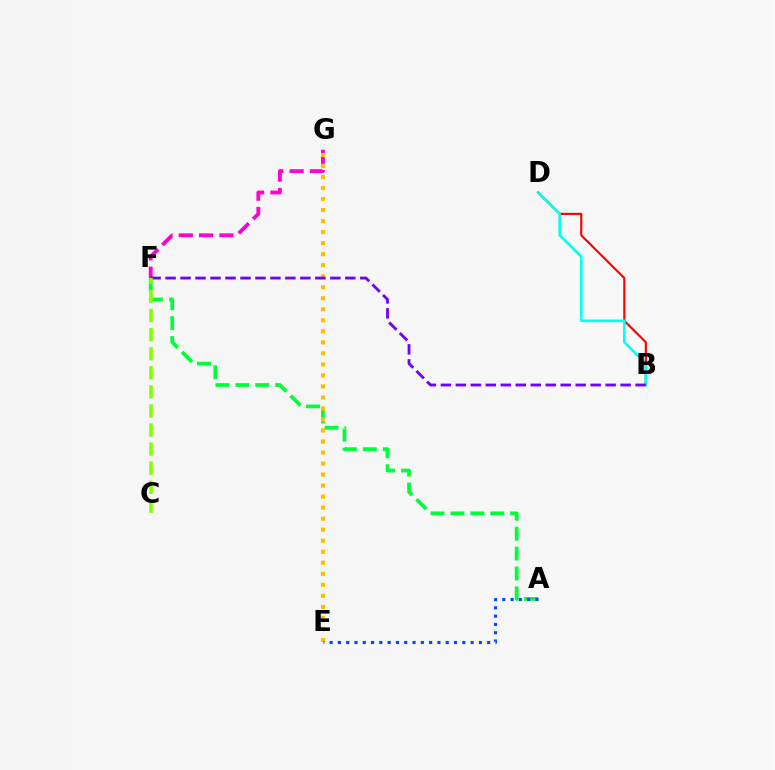{('F', 'G'): [{'color': '#ff00cf', 'line_style': 'dashed', 'thickness': 2.76}], ('B', 'D'): [{'color': '#ff0000', 'line_style': 'solid', 'thickness': 1.55}, {'color': '#00fff6', 'line_style': 'solid', 'thickness': 1.9}], ('A', 'F'): [{'color': '#00ff39', 'line_style': 'dashed', 'thickness': 2.7}], ('E', 'G'): [{'color': '#ffbd00', 'line_style': 'dotted', 'thickness': 2.99}], ('A', 'E'): [{'color': '#004bff', 'line_style': 'dotted', 'thickness': 2.25}], ('B', 'F'): [{'color': '#7200ff', 'line_style': 'dashed', 'thickness': 2.03}], ('C', 'F'): [{'color': '#84ff00', 'line_style': 'dashed', 'thickness': 2.59}]}